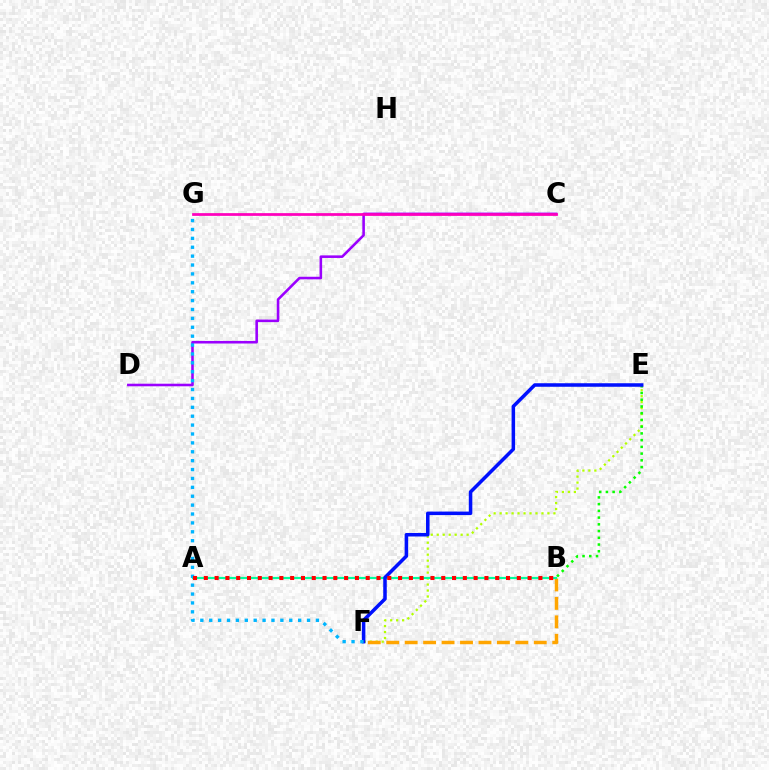{('E', 'F'): [{'color': '#b3ff00', 'line_style': 'dotted', 'thickness': 1.62}, {'color': '#0010ff', 'line_style': 'solid', 'thickness': 2.54}], ('C', 'D'): [{'color': '#9b00ff', 'line_style': 'solid', 'thickness': 1.86}], ('B', 'E'): [{'color': '#08ff00', 'line_style': 'dotted', 'thickness': 1.83}], ('B', 'F'): [{'color': '#ffa500', 'line_style': 'dashed', 'thickness': 2.51}], ('A', 'B'): [{'color': '#00ff9d', 'line_style': 'solid', 'thickness': 1.57}, {'color': '#ff0000', 'line_style': 'dotted', 'thickness': 2.93}], ('F', 'G'): [{'color': '#00b5ff', 'line_style': 'dotted', 'thickness': 2.42}], ('C', 'G'): [{'color': '#ff00bd', 'line_style': 'solid', 'thickness': 1.97}]}